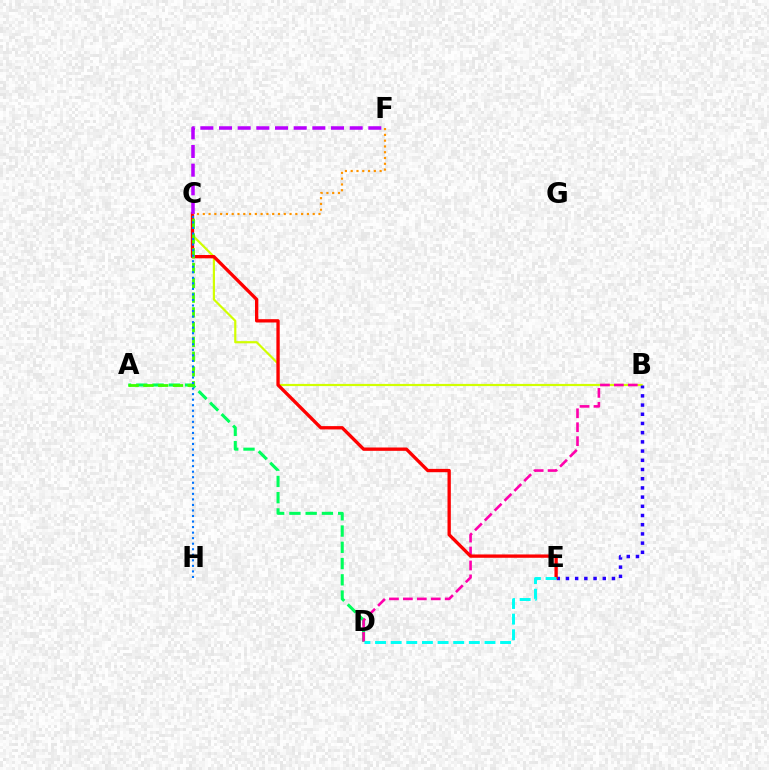{('A', 'D'): [{'color': '#00ff5c', 'line_style': 'dashed', 'thickness': 2.21}], ('B', 'C'): [{'color': '#d1ff00', 'line_style': 'solid', 'thickness': 1.57}], ('B', 'D'): [{'color': '#ff00ac', 'line_style': 'dashed', 'thickness': 1.89}], ('B', 'E'): [{'color': '#2500ff', 'line_style': 'dotted', 'thickness': 2.5}], ('C', 'E'): [{'color': '#ff0000', 'line_style': 'solid', 'thickness': 2.39}], ('A', 'C'): [{'color': '#3dff00', 'line_style': 'dashed', 'thickness': 2.01}], ('D', 'E'): [{'color': '#00fff6', 'line_style': 'dashed', 'thickness': 2.12}], ('C', 'F'): [{'color': '#b900ff', 'line_style': 'dashed', 'thickness': 2.54}, {'color': '#ff9400', 'line_style': 'dotted', 'thickness': 1.57}], ('C', 'H'): [{'color': '#0074ff', 'line_style': 'dotted', 'thickness': 1.51}]}